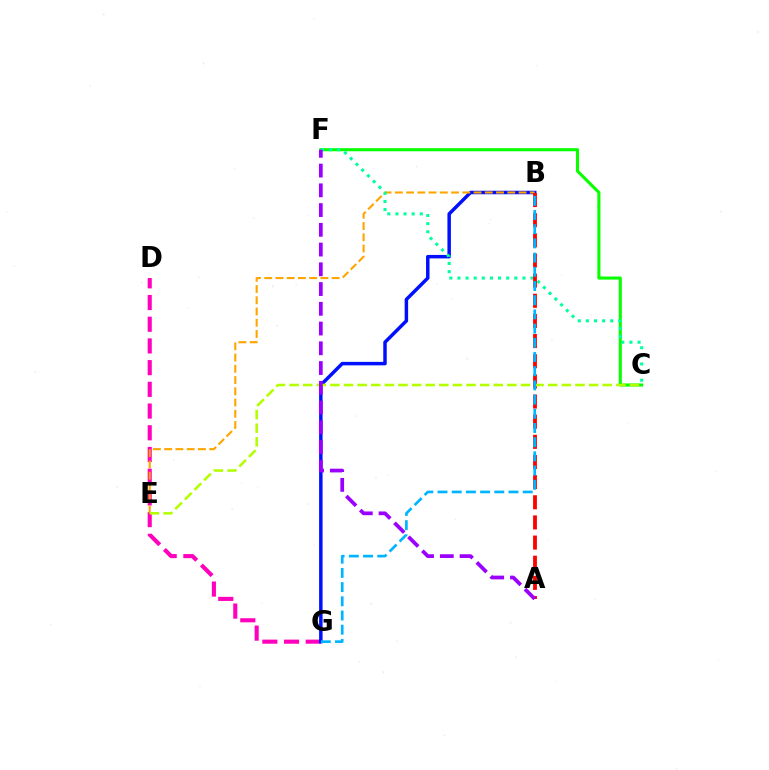{('D', 'G'): [{'color': '#ff00bd', 'line_style': 'dashed', 'thickness': 2.95}], ('B', 'G'): [{'color': '#0010ff', 'line_style': 'solid', 'thickness': 2.5}, {'color': '#00b5ff', 'line_style': 'dashed', 'thickness': 1.93}], ('B', 'E'): [{'color': '#ffa500', 'line_style': 'dashed', 'thickness': 1.53}], ('C', 'F'): [{'color': '#08ff00', 'line_style': 'solid', 'thickness': 2.22}, {'color': '#00ff9d', 'line_style': 'dotted', 'thickness': 2.21}], ('A', 'B'): [{'color': '#ff0000', 'line_style': 'dashed', 'thickness': 2.74}], ('C', 'E'): [{'color': '#b3ff00', 'line_style': 'dashed', 'thickness': 1.85}], ('A', 'F'): [{'color': '#9b00ff', 'line_style': 'dashed', 'thickness': 2.68}]}